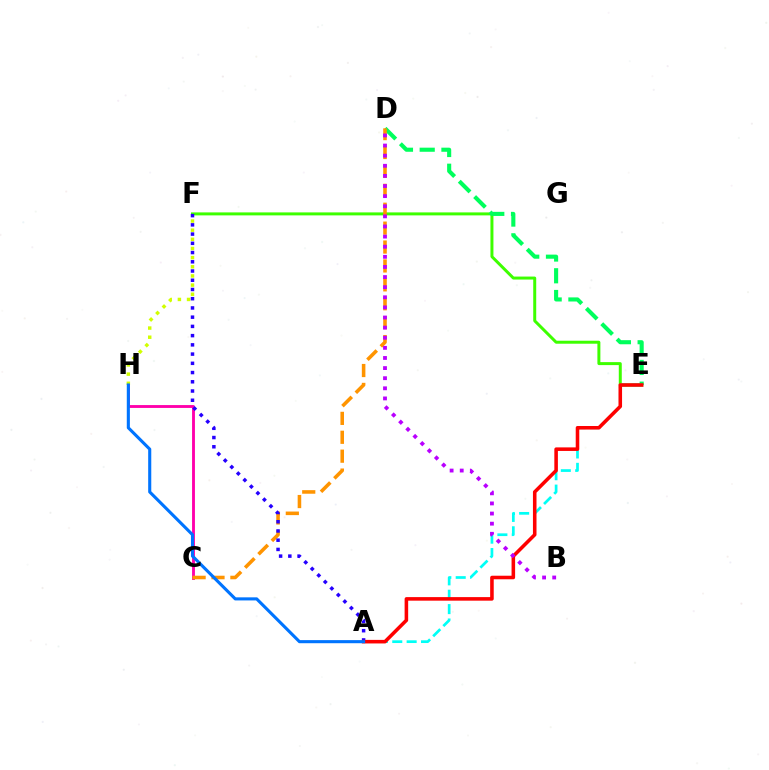{('E', 'F'): [{'color': '#3dff00', 'line_style': 'solid', 'thickness': 2.15}], ('D', 'E'): [{'color': '#00ff5c', 'line_style': 'dashed', 'thickness': 2.95}], ('A', 'E'): [{'color': '#00fff6', 'line_style': 'dashed', 'thickness': 1.95}, {'color': '#ff0000', 'line_style': 'solid', 'thickness': 2.56}], ('F', 'H'): [{'color': '#d1ff00', 'line_style': 'dotted', 'thickness': 2.49}], ('C', 'H'): [{'color': '#ff00ac', 'line_style': 'solid', 'thickness': 2.06}], ('C', 'D'): [{'color': '#ff9400', 'line_style': 'dashed', 'thickness': 2.57}], ('A', 'F'): [{'color': '#2500ff', 'line_style': 'dotted', 'thickness': 2.51}], ('B', 'D'): [{'color': '#b900ff', 'line_style': 'dotted', 'thickness': 2.75}], ('A', 'H'): [{'color': '#0074ff', 'line_style': 'solid', 'thickness': 2.23}]}